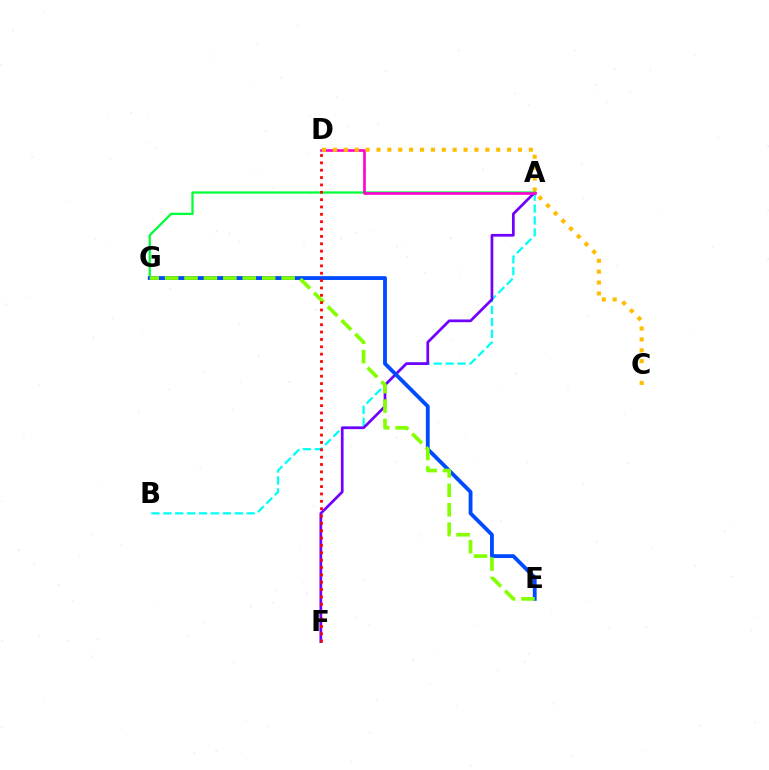{('A', 'B'): [{'color': '#00fff6', 'line_style': 'dashed', 'thickness': 1.62}], ('A', 'F'): [{'color': '#7200ff', 'line_style': 'solid', 'thickness': 1.96}], ('A', 'G'): [{'color': '#00ff39', 'line_style': 'solid', 'thickness': 1.64}], ('E', 'G'): [{'color': '#004bff', 'line_style': 'solid', 'thickness': 2.76}, {'color': '#84ff00', 'line_style': 'dashed', 'thickness': 2.64}], ('A', 'D'): [{'color': '#ff00cf', 'line_style': 'solid', 'thickness': 1.9}], ('D', 'F'): [{'color': '#ff0000', 'line_style': 'dotted', 'thickness': 2.0}], ('C', 'D'): [{'color': '#ffbd00', 'line_style': 'dotted', 'thickness': 2.96}]}